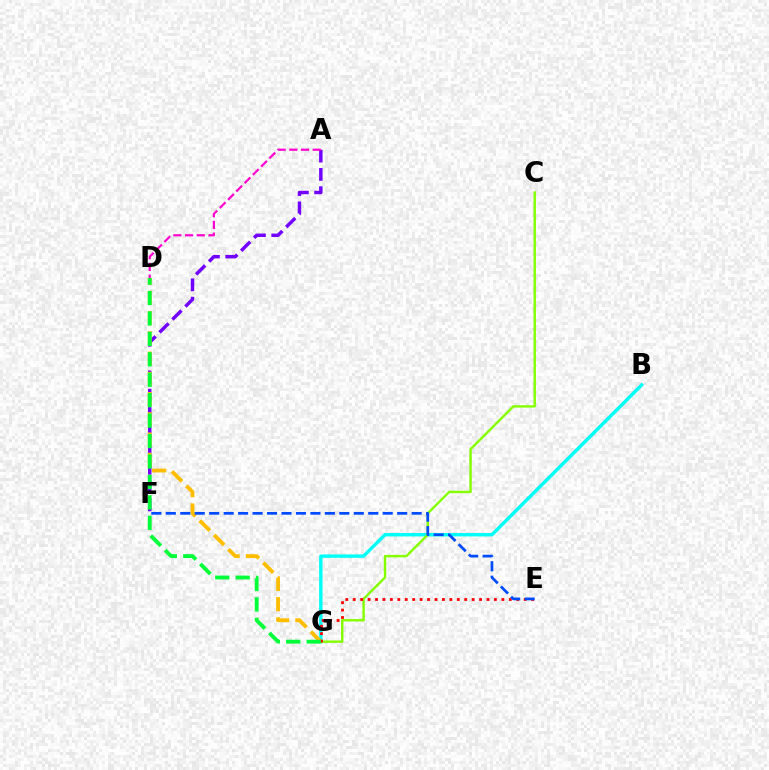{('B', 'G'): [{'color': '#00fff6', 'line_style': 'solid', 'thickness': 2.45}], ('C', 'G'): [{'color': '#84ff00', 'line_style': 'solid', 'thickness': 1.73}], ('A', 'F'): [{'color': '#7200ff', 'line_style': 'dashed', 'thickness': 2.48}], ('D', 'G'): [{'color': '#ffbd00', 'line_style': 'dashed', 'thickness': 2.75}, {'color': '#00ff39', 'line_style': 'dashed', 'thickness': 2.78}], ('E', 'G'): [{'color': '#ff0000', 'line_style': 'dotted', 'thickness': 2.02}], ('A', 'D'): [{'color': '#ff00cf', 'line_style': 'dashed', 'thickness': 1.59}], ('E', 'F'): [{'color': '#004bff', 'line_style': 'dashed', 'thickness': 1.96}]}